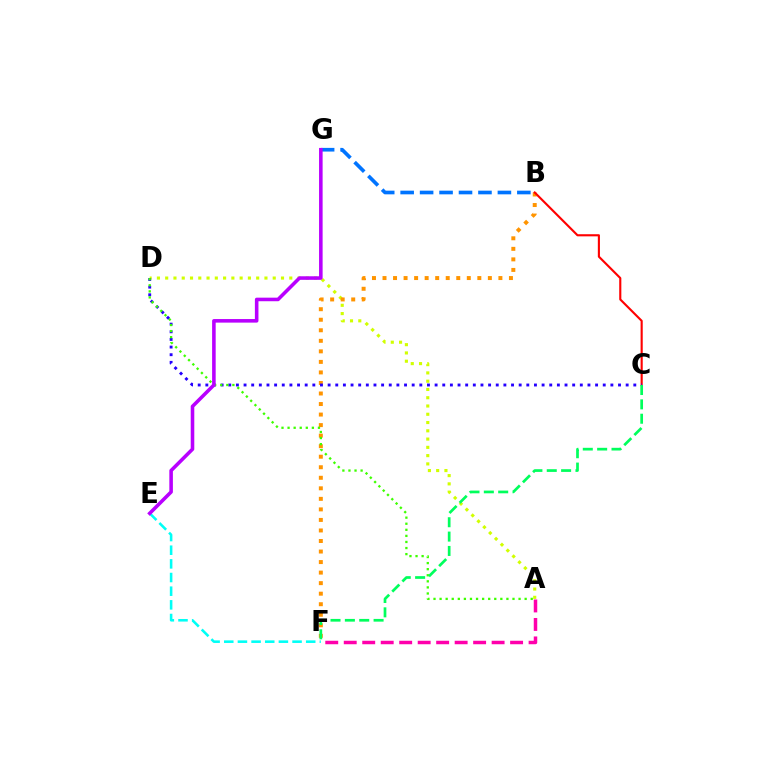{('E', 'F'): [{'color': '#00fff6', 'line_style': 'dashed', 'thickness': 1.86}], ('A', 'D'): [{'color': '#d1ff00', 'line_style': 'dotted', 'thickness': 2.25}, {'color': '#3dff00', 'line_style': 'dotted', 'thickness': 1.65}], ('B', 'F'): [{'color': '#ff9400', 'line_style': 'dotted', 'thickness': 2.86}], ('B', 'G'): [{'color': '#0074ff', 'line_style': 'dashed', 'thickness': 2.64}], ('B', 'C'): [{'color': '#ff0000', 'line_style': 'solid', 'thickness': 1.53}], ('C', 'D'): [{'color': '#2500ff', 'line_style': 'dotted', 'thickness': 2.08}], ('C', 'F'): [{'color': '#00ff5c', 'line_style': 'dashed', 'thickness': 1.95}], ('E', 'G'): [{'color': '#b900ff', 'line_style': 'solid', 'thickness': 2.57}], ('A', 'F'): [{'color': '#ff00ac', 'line_style': 'dashed', 'thickness': 2.51}]}